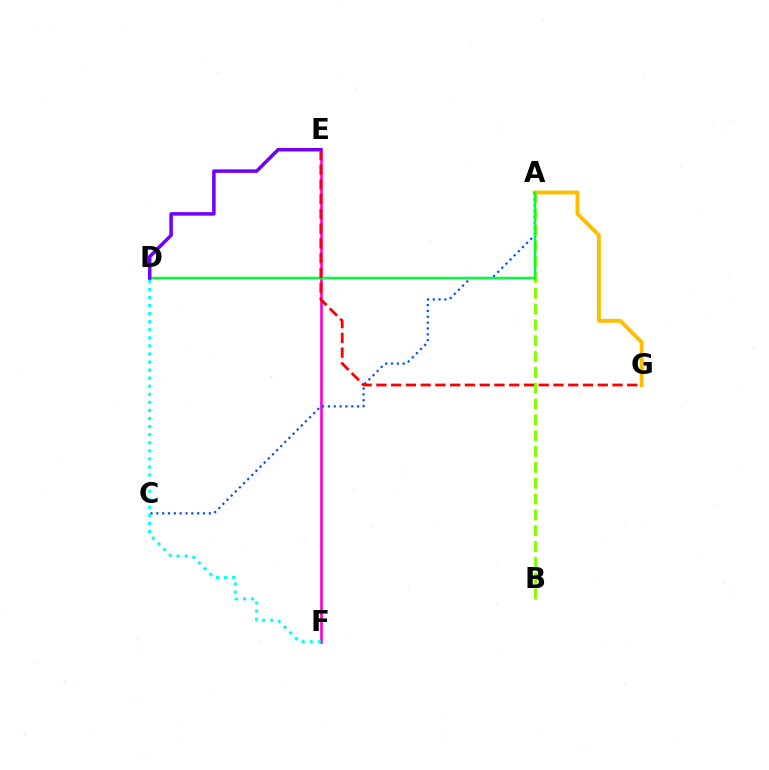{('A', 'B'): [{'color': '#84ff00', 'line_style': 'dashed', 'thickness': 2.15}], ('E', 'F'): [{'color': '#ff00cf', 'line_style': 'solid', 'thickness': 1.9}], ('D', 'F'): [{'color': '#00fff6', 'line_style': 'dotted', 'thickness': 2.19}], ('A', 'G'): [{'color': '#ffbd00', 'line_style': 'solid', 'thickness': 2.8}], ('A', 'C'): [{'color': '#004bff', 'line_style': 'dotted', 'thickness': 1.59}], ('A', 'D'): [{'color': '#00ff39', 'line_style': 'solid', 'thickness': 1.79}], ('E', 'G'): [{'color': '#ff0000', 'line_style': 'dashed', 'thickness': 2.0}], ('D', 'E'): [{'color': '#7200ff', 'line_style': 'solid', 'thickness': 2.54}]}